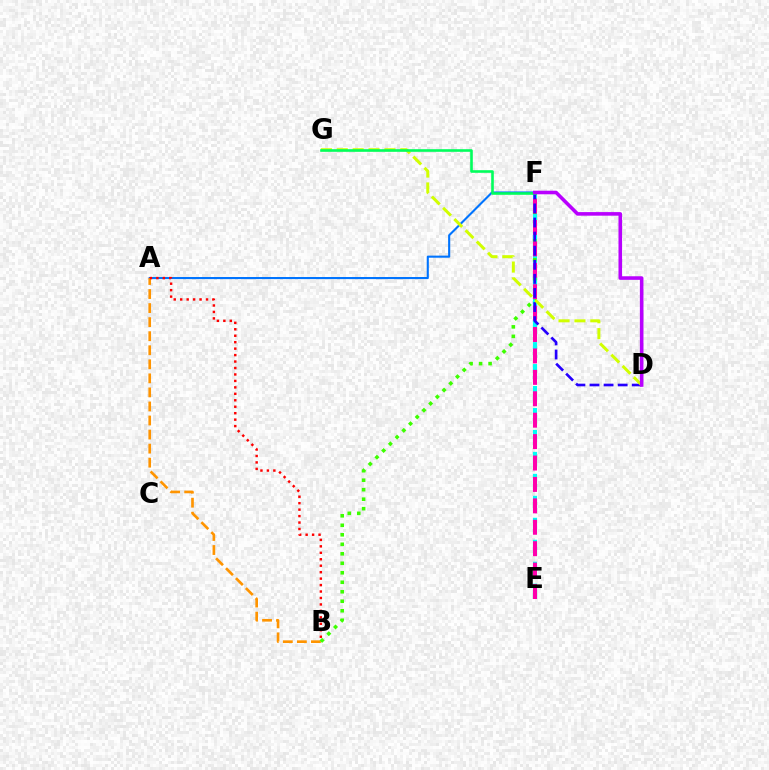{('E', 'F'): [{'color': '#00fff6', 'line_style': 'dashed', 'thickness': 2.98}, {'color': '#ff00ac', 'line_style': 'dashed', 'thickness': 2.91}], ('A', 'F'): [{'color': '#0074ff', 'line_style': 'solid', 'thickness': 1.51}], ('A', 'B'): [{'color': '#ff9400', 'line_style': 'dashed', 'thickness': 1.91}, {'color': '#ff0000', 'line_style': 'dotted', 'thickness': 1.75}], ('B', 'F'): [{'color': '#3dff00', 'line_style': 'dotted', 'thickness': 2.58}], ('D', 'F'): [{'color': '#2500ff', 'line_style': 'dashed', 'thickness': 1.91}, {'color': '#b900ff', 'line_style': 'solid', 'thickness': 2.58}], ('D', 'G'): [{'color': '#d1ff00', 'line_style': 'dashed', 'thickness': 2.16}], ('F', 'G'): [{'color': '#00ff5c', 'line_style': 'solid', 'thickness': 1.88}]}